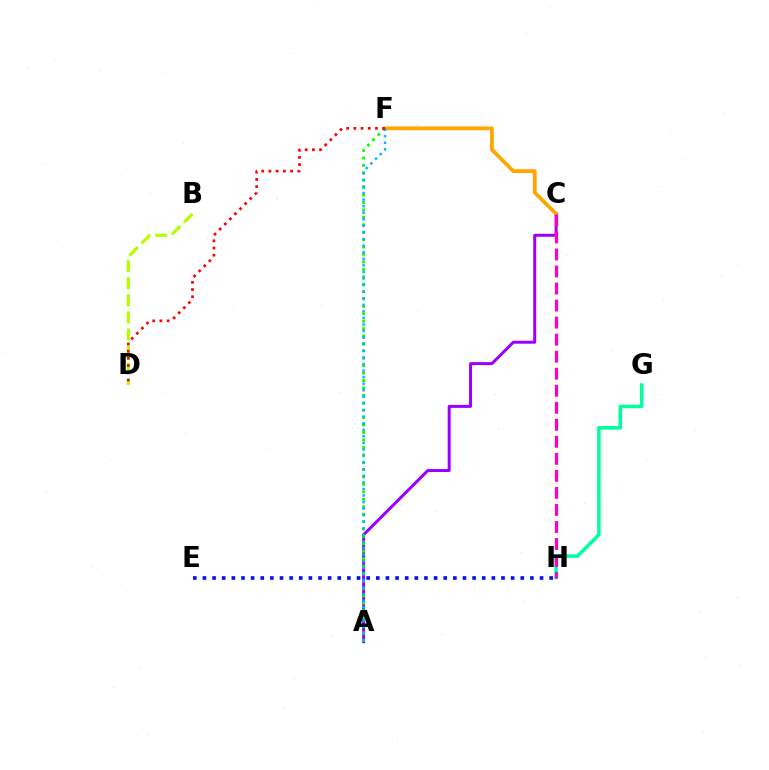{('E', 'H'): [{'color': '#0010ff', 'line_style': 'dotted', 'thickness': 2.62}], ('A', 'C'): [{'color': '#9b00ff', 'line_style': 'solid', 'thickness': 2.16}], ('B', 'D'): [{'color': '#b3ff00', 'line_style': 'dashed', 'thickness': 2.32}], ('A', 'F'): [{'color': '#08ff00', 'line_style': 'dotted', 'thickness': 2.02}, {'color': '#00b5ff', 'line_style': 'dotted', 'thickness': 1.79}], ('G', 'H'): [{'color': '#00ff9d', 'line_style': 'solid', 'thickness': 2.55}], ('C', 'F'): [{'color': '#ffa500', 'line_style': 'solid', 'thickness': 2.71}], ('C', 'H'): [{'color': '#ff00bd', 'line_style': 'dashed', 'thickness': 2.31}], ('D', 'F'): [{'color': '#ff0000', 'line_style': 'dotted', 'thickness': 1.96}]}